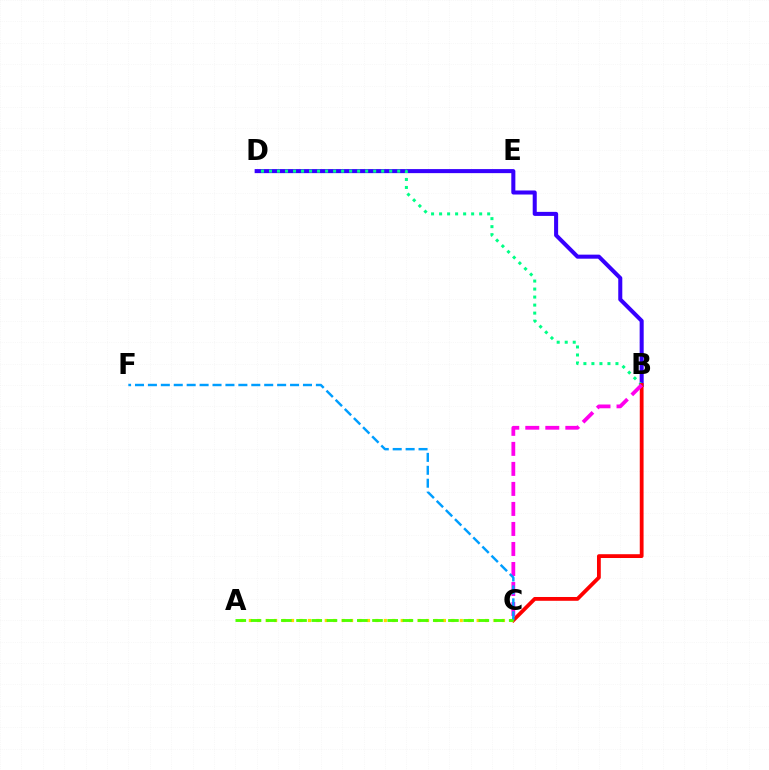{('B', 'D'): [{'color': '#3700ff', 'line_style': 'solid', 'thickness': 2.91}, {'color': '#00ff86', 'line_style': 'dotted', 'thickness': 2.18}], ('B', 'C'): [{'color': '#ff0000', 'line_style': 'solid', 'thickness': 2.74}, {'color': '#ff00ed', 'line_style': 'dashed', 'thickness': 2.72}], ('A', 'C'): [{'color': '#ffd500', 'line_style': 'dotted', 'thickness': 2.29}, {'color': '#4fff00', 'line_style': 'dashed', 'thickness': 2.06}], ('C', 'F'): [{'color': '#009eff', 'line_style': 'dashed', 'thickness': 1.76}]}